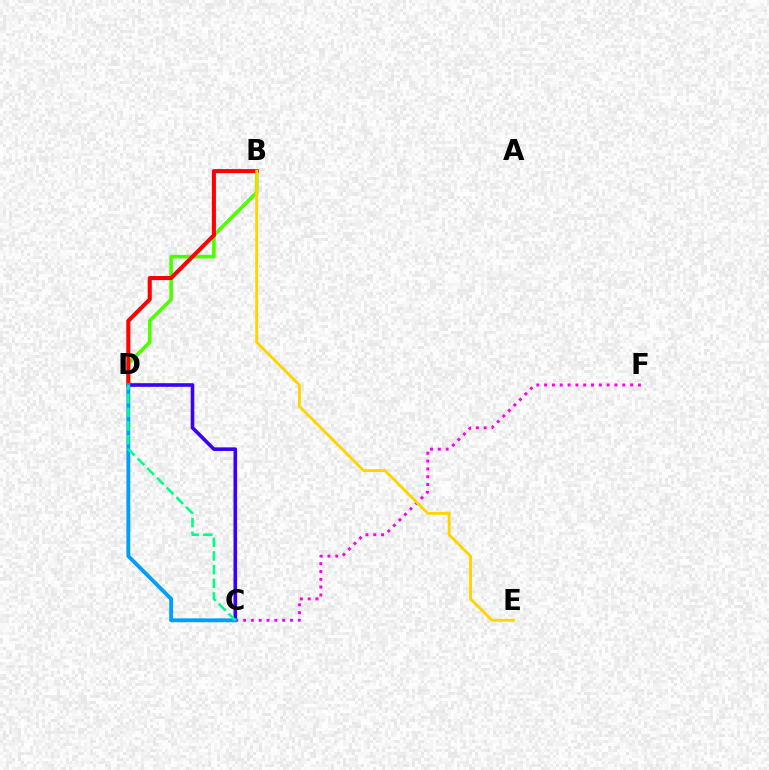{('C', 'F'): [{'color': '#ff00ed', 'line_style': 'dotted', 'thickness': 2.12}], ('B', 'D'): [{'color': '#4fff00', 'line_style': 'solid', 'thickness': 2.62}, {'color': '#ff0000', 'line_style': 'solid', 'thickness': 2.93}], ('C', 'D'): [{'color': '#3700ff', 'line_style': 'solid', 'thickness': 2.59}, {'color': '#009eff', 'line_style': 'solid', 'thickness': 2.78}, {'color': '#00ff86', 'line_style': 'dashed', 'thickness': 1.86}], ('B', 'E'): [{'color': '#ffd500', 'line_style': 'solid', 'thickness': 2.07}]}